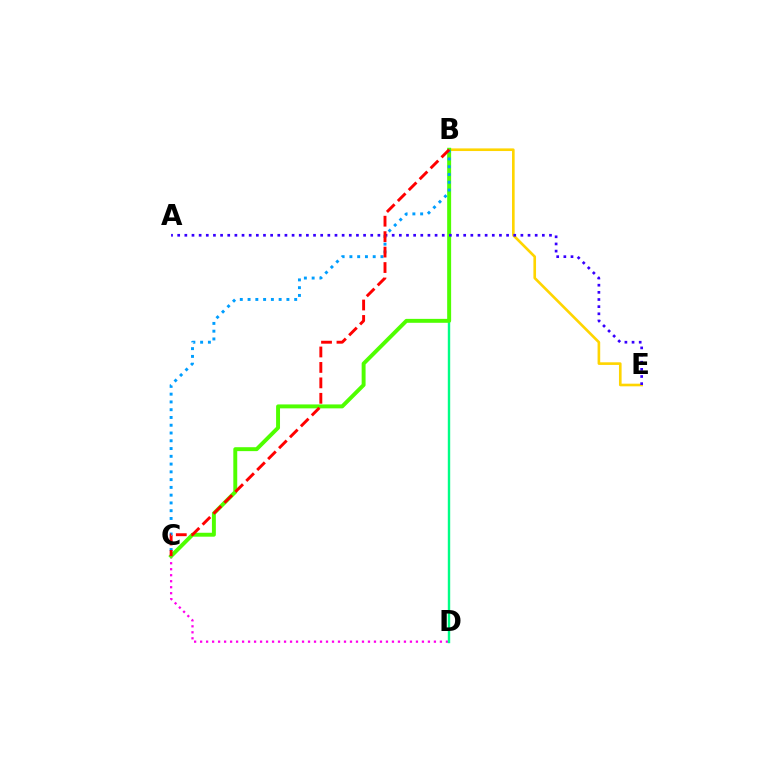{('B', 'E'): [{'color': '#ffd500', 'line_style': 'solid', 'thickness': 1.9}], ('C', 'D'): [{'color': '#ff00ed', 'line_style': 'dotted', 'thickness': 1.63}], ('B', 'D'): [{'color': '#00ff86', 'line_style': 'solid', 'thickness': 1.73}], ('B', 'C'): [{'color': '#4fff00', 'line_style': 'solid', 'thickness': 2.83}, {'color': '#009eff', 'line_style': 'dotted', 'thickness': 2.11}, {'color': '#ff0000', 'line_style': 'dashed', 'thickness': 2.1}], ('A', 'E'): [{'color': '#3700ff', 'line_style': 'dotted', 'thickness': 1.94}]}